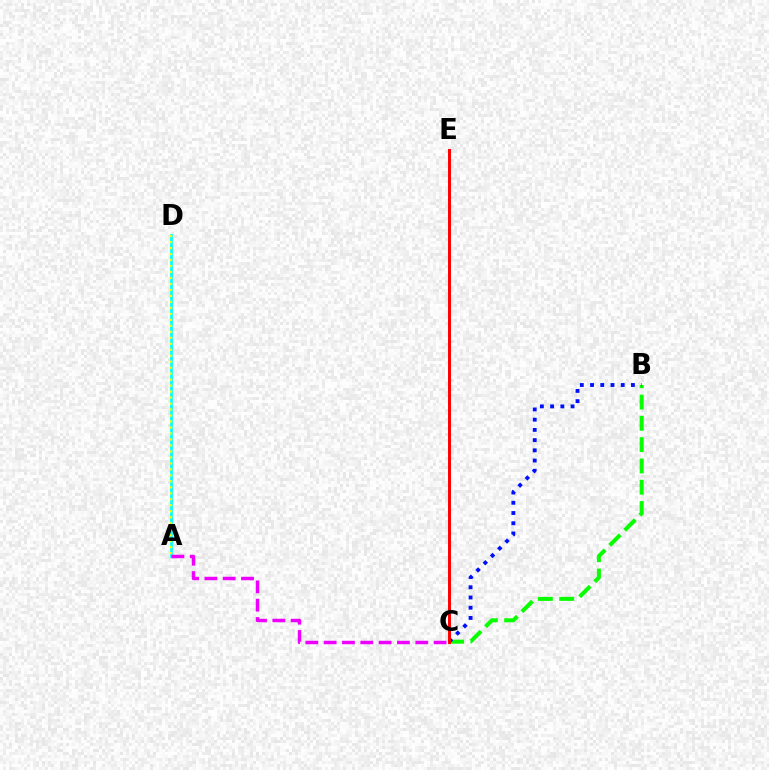{('B', 'C'): [{'color': '#08ff00', 'line_style': 'dashed', 'thickness': 2.89}, {'color': '#0010ff', 'line_style': 'dotted', 'thickness': 2.78}], ('A', 'D'): [{'color': '#00fff6', 'line_style': 'solid', 'thickness': 1.98}, {'color': '#fcf500', 'line_style': 'dotted', 'thickness': 1.62}], ('A', 'C'): [{'color': '#ee00ff', 'line_style': 'dashed', 'thickness': 2.49}], ('C', 'E'): [{'color': '#ff0000', 'line_style': 'solid', 'thickness': 2.13}]}